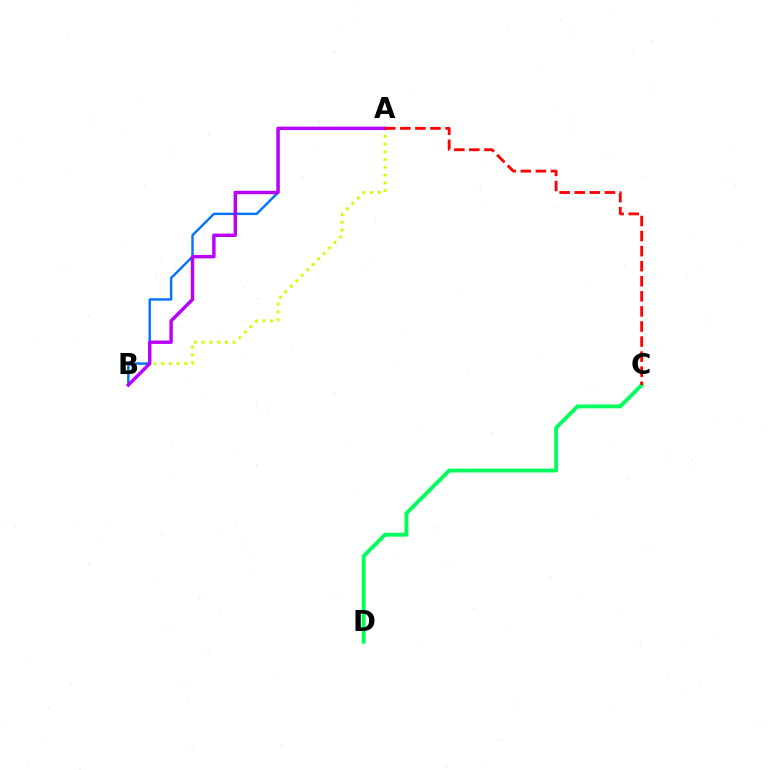{('A', 'B'): [{'color': '#d1ff00', 'line_style': 'dotted', 'thickness': 2.1}, {'color': '#0074ff', 'line_style': 'solid', 'thickness': 1.74}, {'color': '#b900ff', 'line_style': 'solid', 'thickness': 2.46}], ('C', 'D'): [{'color': '#00ff5c', 'line_style': 'solid', 'thickness': 2.77}], ('A', 'C'): [{'color': '#ff0000', 'line_style': 'dashed', 'thickness': 2.05}]}